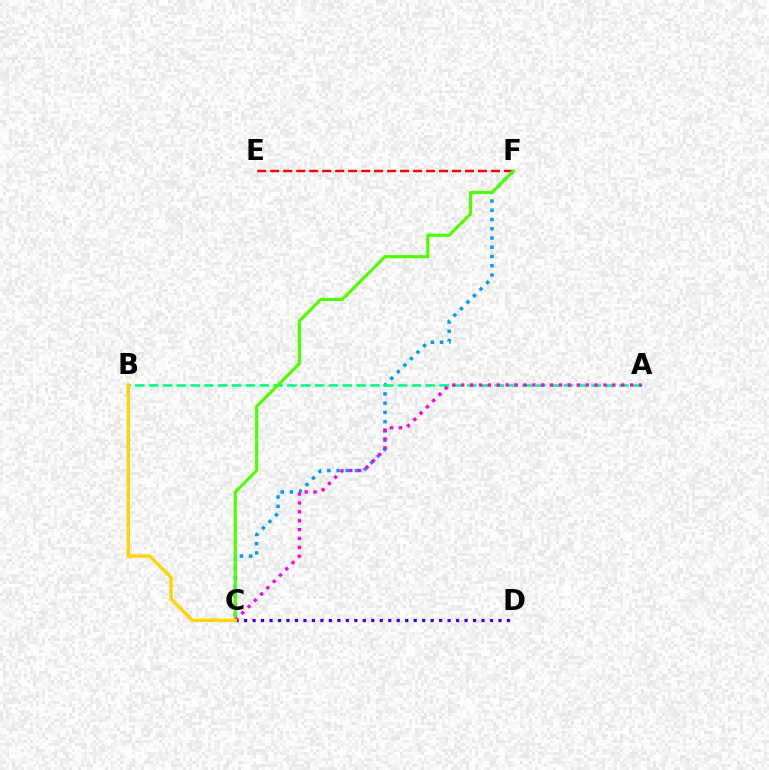{('E', 'F'): [{'color': '#ff0000', 'line_style': 'dashed', 'thickness': 1.76}], ('C', 'F'): [{'color': '#009eff', 'line_style': 'dotted', 'thickness': 2.51}, {'color': '#4fff00', 'line_style': 'solid', 'thickness': 2.27}], ('C', 'D'): [{'color': '#3700ff', 'line_style': 'dotted', 'thickness': 2.3}], ('A', 'B'): [{'color': '#00ff86', 'line_style': 'dashed', 'thickness': 1.88}], ('A', 'C'): [{'color': '#ff00ed', 'line_style': 'dotted', 'thickness': 2.42}], ('B', 'C'): [{'color': '#ffd500', 'line_style': 'solid', 'thickness': 2.39}]}